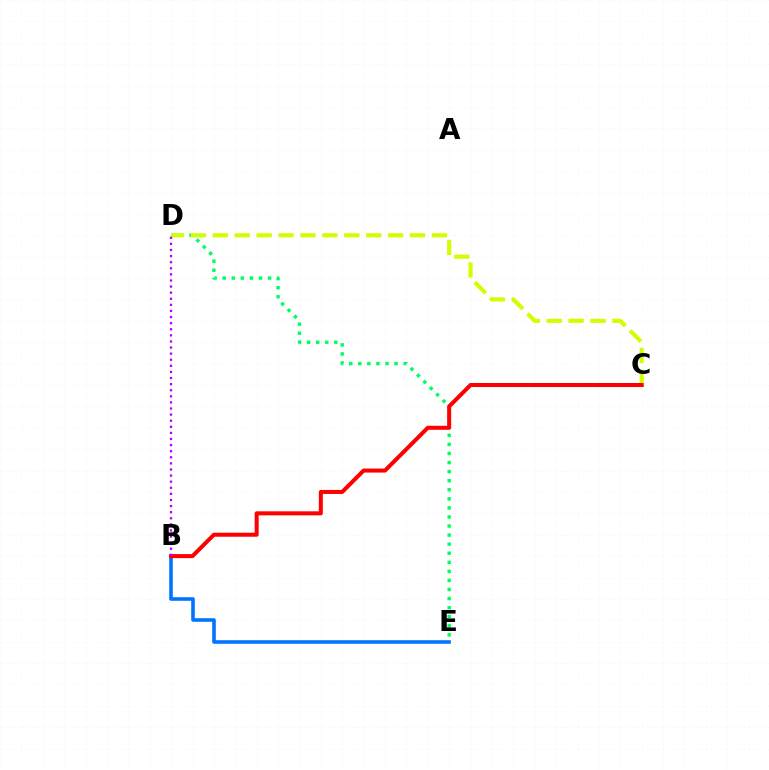{('D', 'E'): [{'color': '#00ff5c', 'line_style': 'dotted', 'thickness': 2.46}], ('B', 'E'): [{'color': '#0074ff', 'line_style': 'solid', 'thickness': 2.59}], ('C', 'D'): [{'color': '#d1ff00', 'line_style': 'dashed', 'thickness': 2.98}], ('B', 'C'): [{'color': '#ff0000', 'line_style': 'solid', 'thickness': 2.9}], ('B', 'D'): [{'color': '#b900ff', 'line_style': 'dotted', 'thickness': 1.66}]}